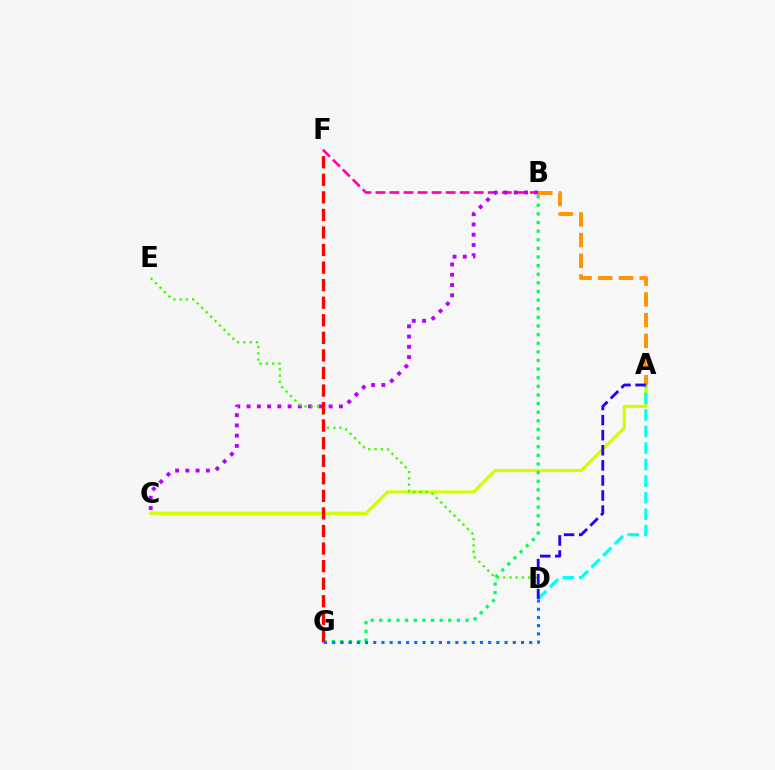{('B', 'F'): [{'color': '#ff00ac', 'line_style': 'dashed', 'thickness': 1.91}], ('B', 'C'): [{'color': '#b900ff', 'line_style': 'dotted', 'thickness': 2.79}], ('A', 'C'): [{'color': '#d1ff00', 'line_style': 'solid', 'thickness': 2.29}], ('A', 'B'): [{'color': '#ff9400', 'line_style': 'dashed', 'thickness': 2.81}], ('D', 'E'): [{'color': '#3dff00', 'line_style': 'dotted', 'thickness': 1.7}], ('B', 'G'): [{'color': '#00ff5c', 'line_style': 'dotted', 'thickness': 2.34}], ('A', 'D'): [{'color': '#00fff6', 'line_style': 'dashed', 'thickness': 2.25}, {'color': '#2500ff', 'line_style': 'dashed', 'thickness': 2.05}], ('F', 'G'): [{'color': '#ff0000', 'line_style': 'dashed', 'thickness': 2.39}], ('D', 'G'): [{'color': '#0074ff', 'line_style': 'dotted', 'thickness': 2.23}]}